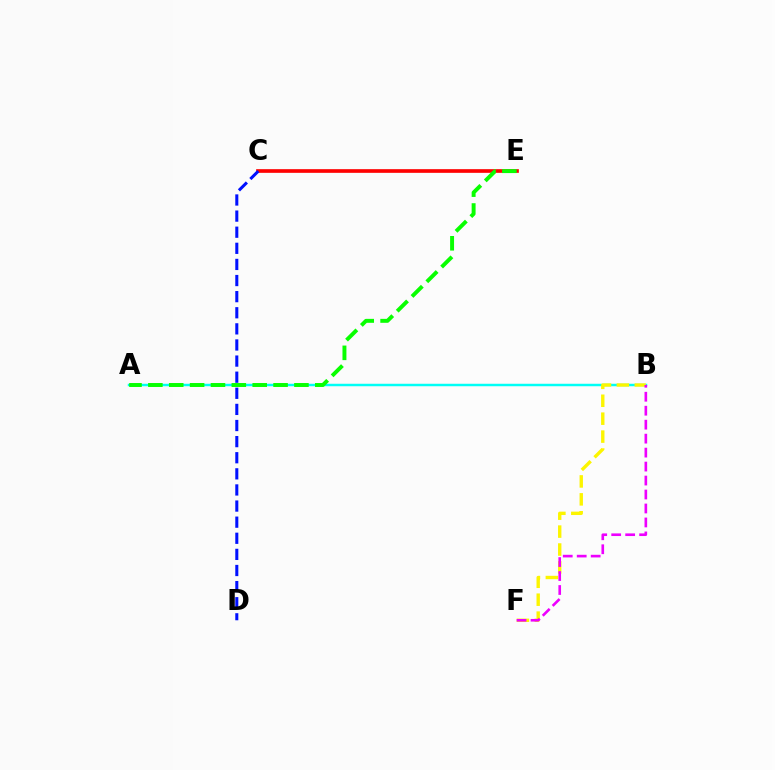{('C', 'E'): [{'color': '#ff0000', 'line_style': 'solid', 'thickness': 2.64}], ('A', 'B'): [{'color': '#00fff6', 'line_style': 'solid', 'thickness': 1.77}], ('A', 'E'): [{'color': '#08ff00', 'line_style': 'dashed', 'thickness': 2.83}], ('B', 'F'): [{'color': '#fcf500', 'line_style': 'dashed', 'thickness': 2.44}, {'color': '#ee00ff', 'line_style': 'dashed', 'thickness': 1.9}], ('C', 'D'): [{'color': '#0010ff', 'line_style': 'dashed', 'thickness': 2.19}]}